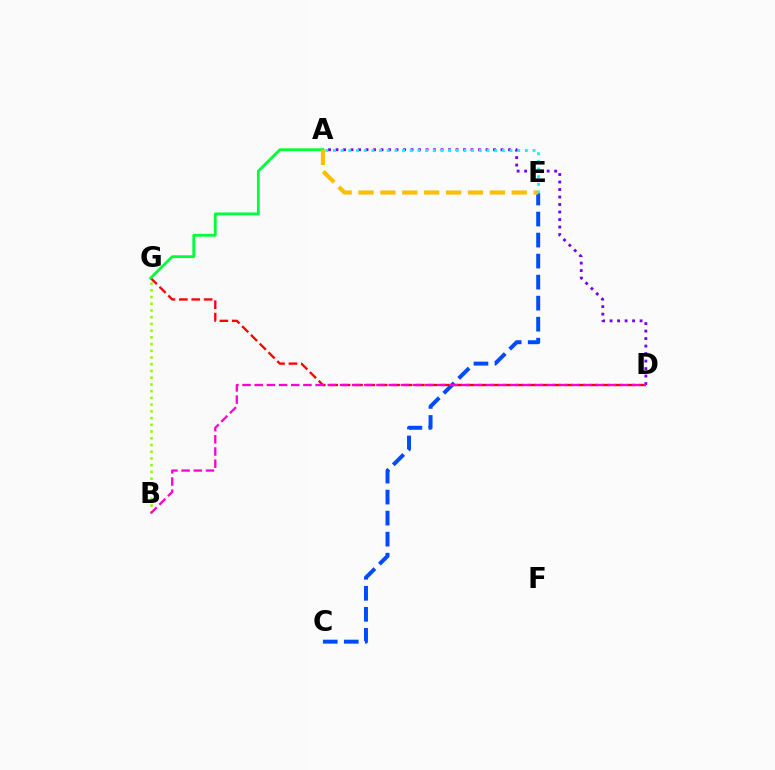{('C', 'E'): [{'color': '#004bff', 'line_style': 'dashed', 'thickness': 2.86}], ('B', 'G'): [{'color': '#84ff00', 'line_style': 'dotted', 'thickness': 1.83}], ('A', 'D'): [{'color': '#7200ff', 'line_style': 'dotted', 'thickness': 2.04}], ('D', 'G'): [{'color': '#ff0000', 'line_style': 'dashed', 'thickness': 1.68}], ('A', 'G'): [{'color': '#00ff39', 'line_style': 'solid', 'thickness': 2.01}], ('A', 'E'): [{'color': '#00fff6', 'line_style': 'dotted', 'thickness': 2.09}, {'color': '#ffbd00', 'line_style': 'dashed', 'thickness': 2.97}], ('B', 'D'): [{'color': '#ff00cf', 'line_style': 'dashed', 'thickness': 1.65}]}